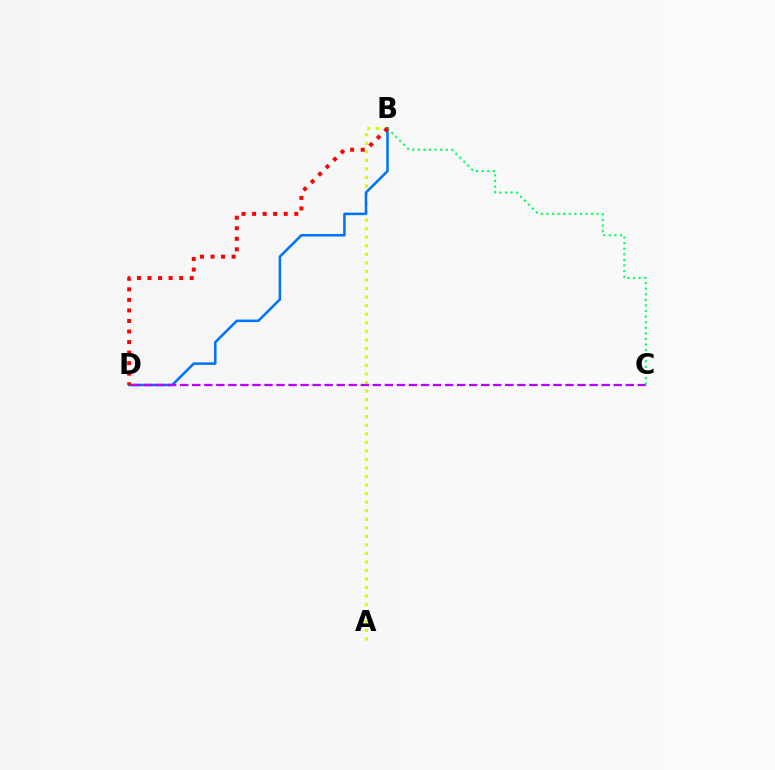{('A', 'B'): [{'color': '#d1ff00', 'line_style': 'dotted', 'thickness': 2.32}], ('B', 'D'): [{'color': '#0074ff', 'line_style': 'solid', 'thickness': 1.83}, {'color': '#ff0000', 'line_style': 'dotted', 'thickness': 2.87}], ('C', 'D'): [{'color': '#b900ff', 'line_style': 'dashed', 'thickness': 1.64}], ('B', 'C'): [{'color': '#00ff5c', 'line_style': 'dotted', 'thickness': 1.52}]}